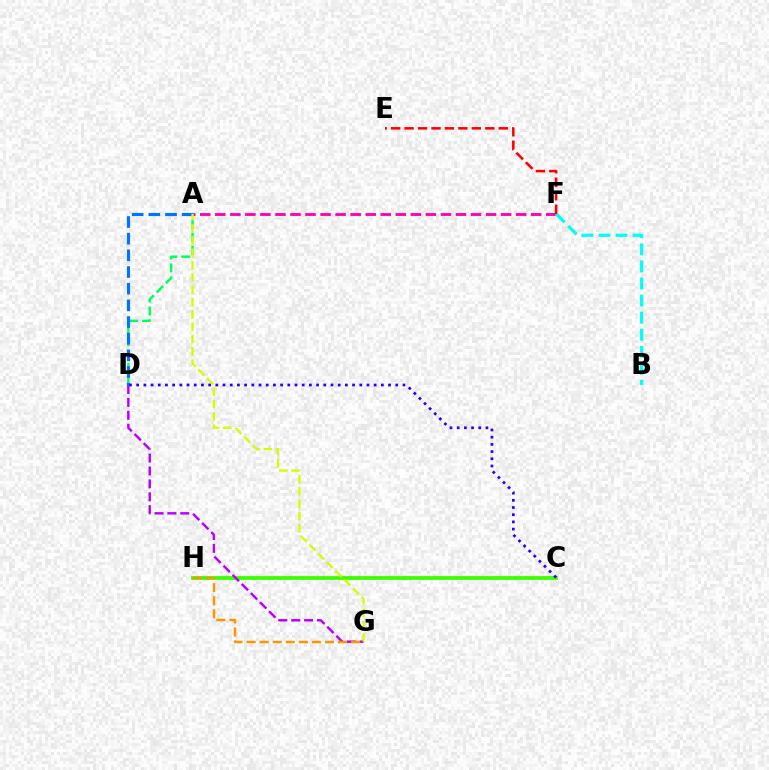{('A', 'F'): [{'color': '#ff00ac', 'line_style': 'dashed', 'thickness': 2.04}], ('A', 'D'): [{'color': '#00ff5c', 'line_style': 'dashed', 'thickness': 1.76}, {'color': '#0074ff', 'line_style': 'dashed', 'thickness': 2.26}], ('C', 'H'): [{'color': '#3dff00', 'line_style': 'solid', 'thickness': 2.72}], ('B', 'F'): [{'color': '#00fff6', 'line_style': 'dashed', 'thickness': 2.32}], ('E', 'F'): [{'color': '#ff0000', 'line_style': 'dashed', 'thickness': 1.83}], ('D', 'G'): [{'color': '#b900ff', 'line_style': 'dashed', 'thickness': 1.75}], ('G', 'H'): [{'color': '#ff9400', 'line_style': 'dashed', 'thickness': 1.77}], ('A', 'G'): [{'color': '#d1ff00', 'line_style': 'dashed', 'thickness': 1.67}], ('C', 'D'): [{'color': '#2500ff', 'line_style': 'dotted', 'thickness': 1.96}]}